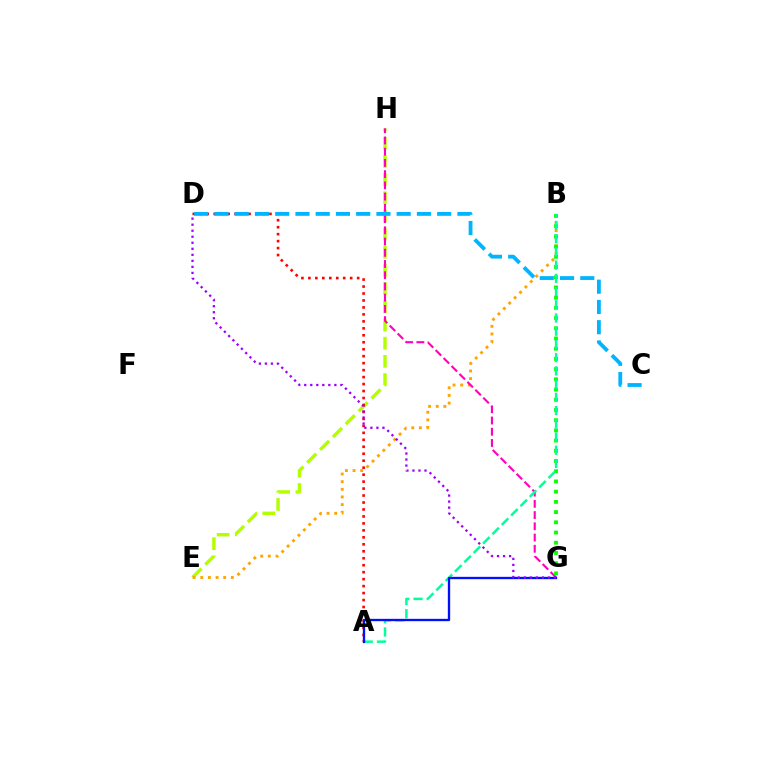{('E', 'H'): [{'color': '#b3ff00', 'line_style': 'dashed', 'thickness': 2.47}], ('B', 'E'): [{'color': '#ffa500', 'line_style': 'dotted', 'thickness': 2.08}], ('G', 'H'): [{'color': '#ff00bd', 'line_style': 'dashed', 'thickness': 1.53}], ('A', 'D'): [{'color': '#ff0000', 'line_style': 'dotted', 'thickness': 1.89}], ('B', 'G'): [{'color': '#08ff00', 'line_style': 'dotted', 'thickness': 2.77}], ('A', 'B'): [{'color': '#00ff9d', 'line_style': 'dashed', 'thickness': 1.8}], ('C', 'D'): [{'color': '#00b5ff', 'line_style': 'dashed', 'thickness': 2.75}], ('A', 'G'): [{'color': '#0010ff', 'line_style': 'solid', 'thickness': 1.68}], ('D', 'G'): [{'color': '#9b00ff', 'line_style': 'dotted', 'thickness': 1.64}]}